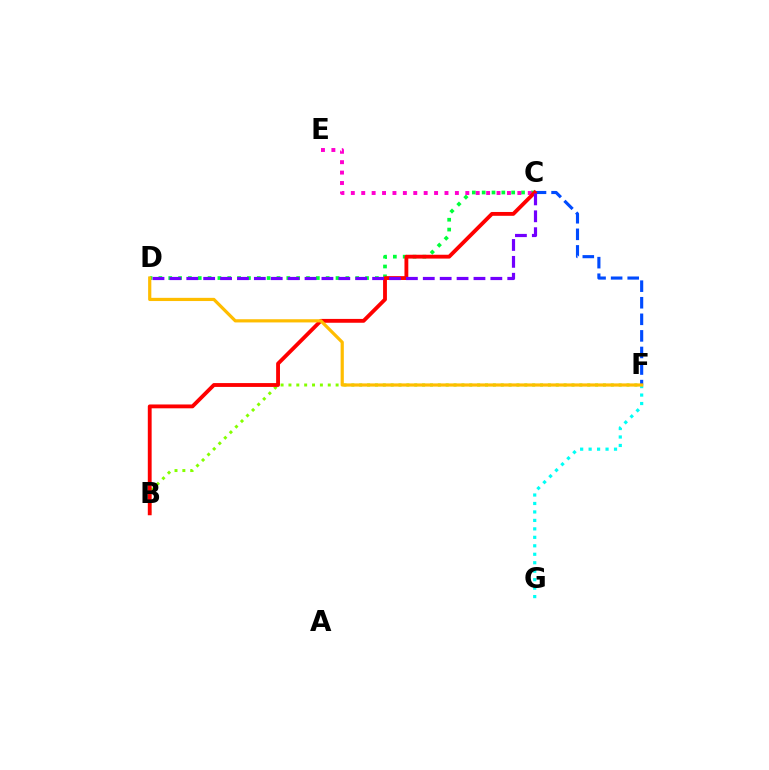{('C', 'D'): [{'color': '#00ff39', 'line_style': 'dotted', 'thickness': 2.67}, {'color': '#7200ff', 'line_style': 'dashed', 'thickness': 2.29}], ('B', 'F'): [{'color': '#84ff00', 'line_style': 'dotted', 'thickness': 2.14}], ('C', 'E'): [{'color': '#ff00cf', 'line_style': 'dotted', 'thickness': 2.83}], ('C', 'F'): [{'color': '#004bff', 'line_style': 'dashed', 'thickness': 2.25}], ('F', 'G'): [{'color': '#00fff6', 'line_style': 'dotted', 'thickness': 2.3}], ('B', 'C'): [{'color': '#ff0000', 'line_style': 'solid', 'thickness': 2.76}], ('D', 'F'): [{'color': '#ffbd00', 'line_style': 'solid', 'thickness': 2.3}]}